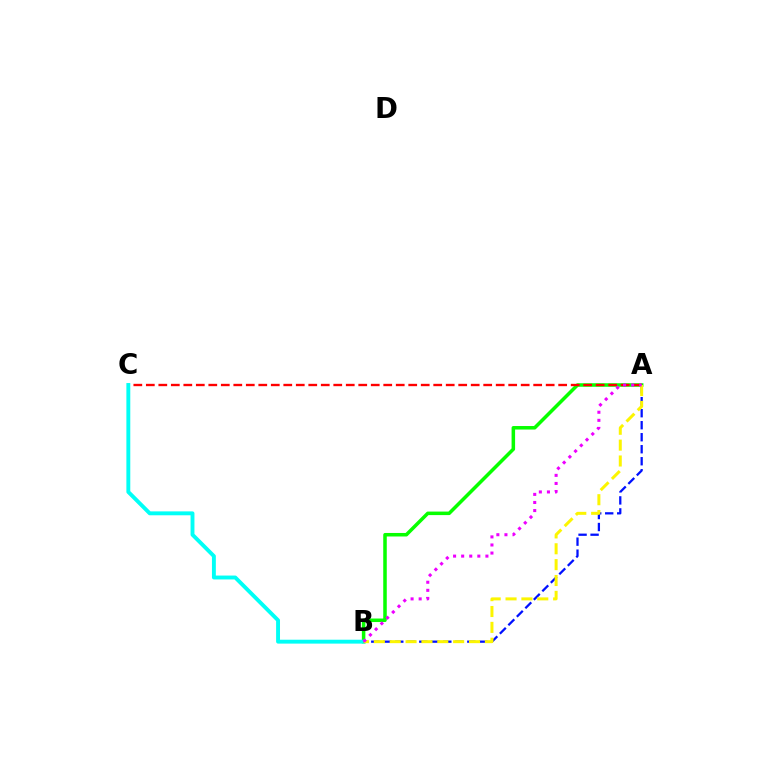{('A', 'B'): [{'color': '#08ff00', 'line_style': 'solid', 'thickness': 2.53}, {'color': '#0010ff', 'line_style': 'dashed', 'thickness': 1.63}, {'color': '#fcf500', 'line_style': 'dashed', 'thickness': 2.15}, {'color': '#ee00ff', 'line_style': 'dotted', 'thickness': 2.2}], ('A', 'C'): [{'color': '#ff0000', 'line_style': 'dashed', 'thickness': 1.7}], ('B', 'C'): [{'color': '#00fff6', 'line_style': 'solid', 'thickness': 2.8}]}